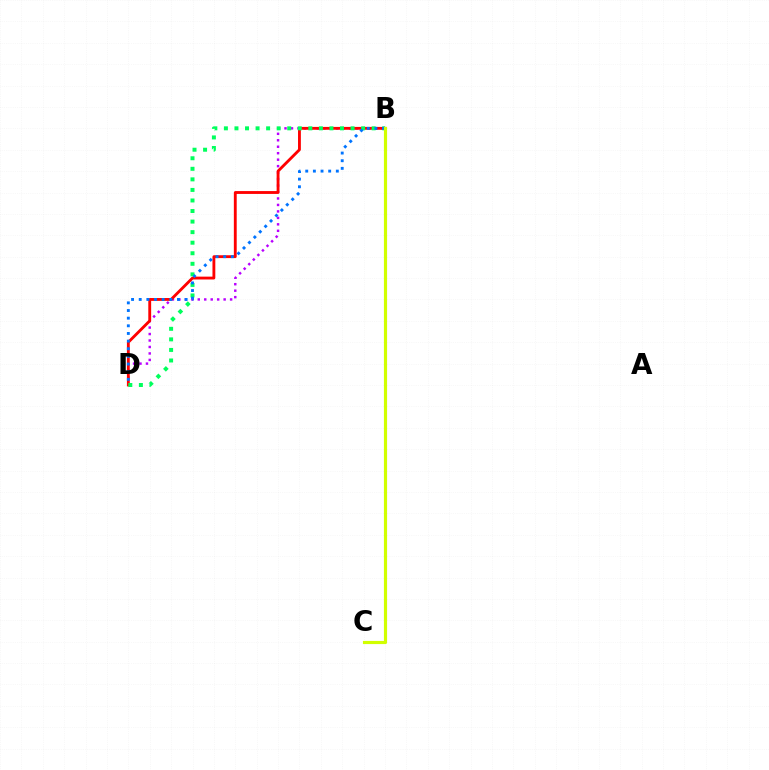{('B', 'D'): [{'color': '#b900ff', 'line_style': 'dotted', 'thickness': 1.76}, {'color': '#ff0000', 'line_style': 'solid', 'thickness': 2.05}, {'color': '#00ff5c', 'line_style': 'dotted', 'thickness': 2.87}, {'color': '#0074ff', 'line_style': 'dotted', 'thickness': 2.08}], ('B', 'C'): [{'color': '#d1ff00', 'line_style': 'solid', 'thickness': 2.28}]}